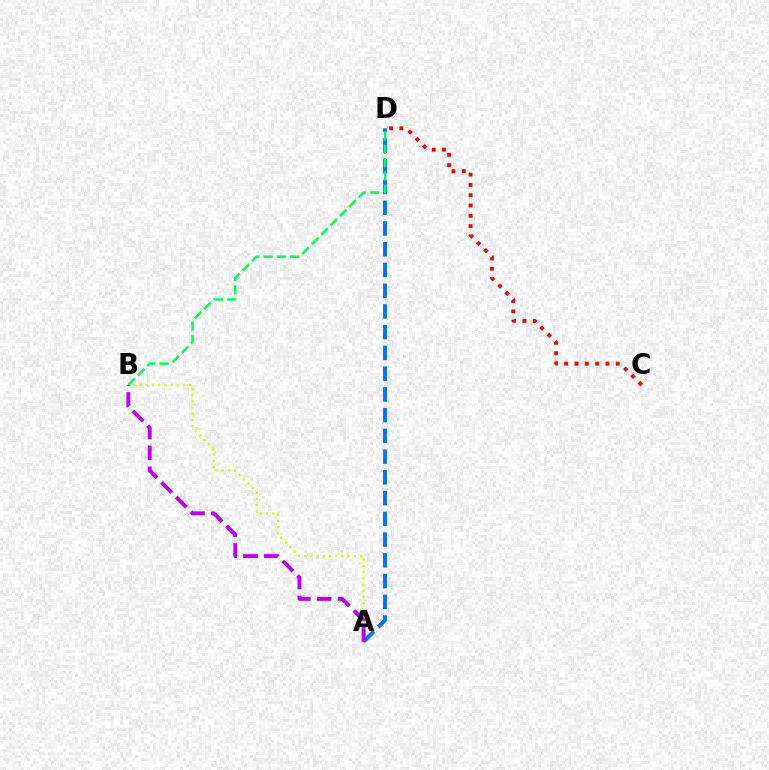{('A', 'B'): [{'color': '#d1ff00', 'line_style': 'dotted', 'thickness': 1.69}, {'color': '#b900ff', 'line_style': 'dashed', 'thickness': 2.83}], ('A', 'D'): [{'color': '#0074ff', 'line_style': 'dashed', 'thickness': 2.82}], ('C', 'D'): [{'color': '#ff0000', 'line_style': 'dotted', 'thickness': 2.8}], ('B', 'D'): [{'color': '#00ff5c', 'line_style': 'dashed', 'thickness': 1.81}]}